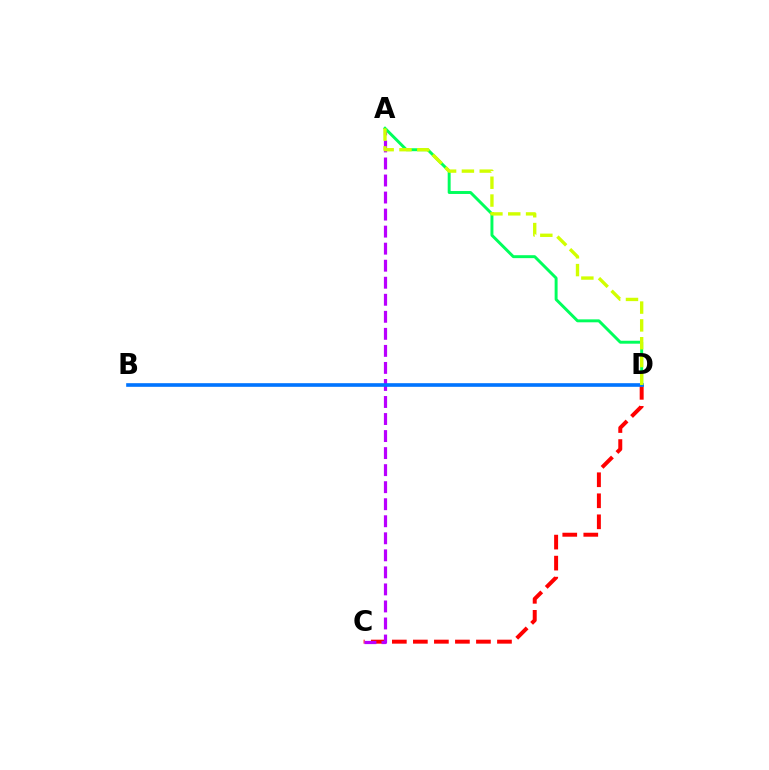{('C', 'D'): [{'color': '#ff0000', 'line_style': 'dashed', 'thickness': 2.86}], ('A', 'C'): [{'color': '#b900ff', 'line_style': 'dashed', 'thickness': 2.31}], ('A', 'D'): [{'color': '#00ff5c', 'line_style': 'solid', 'thickness': 2.12}, {'color': '#d1ff00', 'line_style': 'dashed', 'thickness': 2.42}], ('B', 'D'): [{'color': '#0074ff', 'line_style': 'solid', 'thickness': 2.61}]}